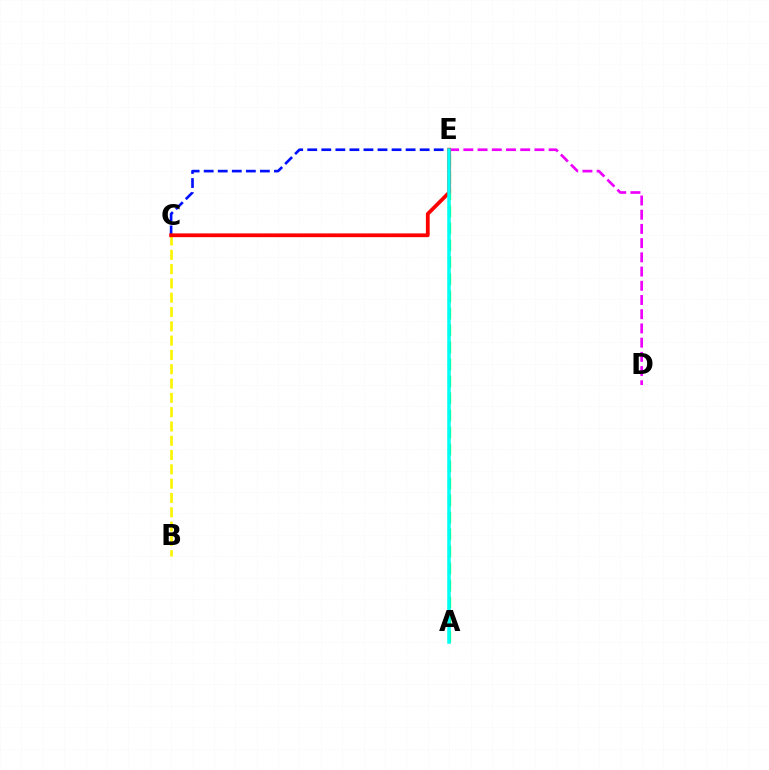{('A', 'E'): [{'color': '#08ff00', 'line_style': 'dashed', 'thickness': 2.31}, {'color': '#00fff6', 'line_style': 'solid', 'thickness': 2.52}], ('D', 'E'): [{'color': '#ee00ff', 'line_style': 'dashed', 'thickness': 1.93}], ('B', 'C'): [{'color': '#fcf500', 'line_style': 'dashed', 'thickness': 1.94}], ('C', 'E'): [{'color': '#0010ff', 'line_style': 'dashed', 'thickness': 1.91}, {'color': '#ff0000', 'line_style': 'solid', 'thickness': 2.72}]}